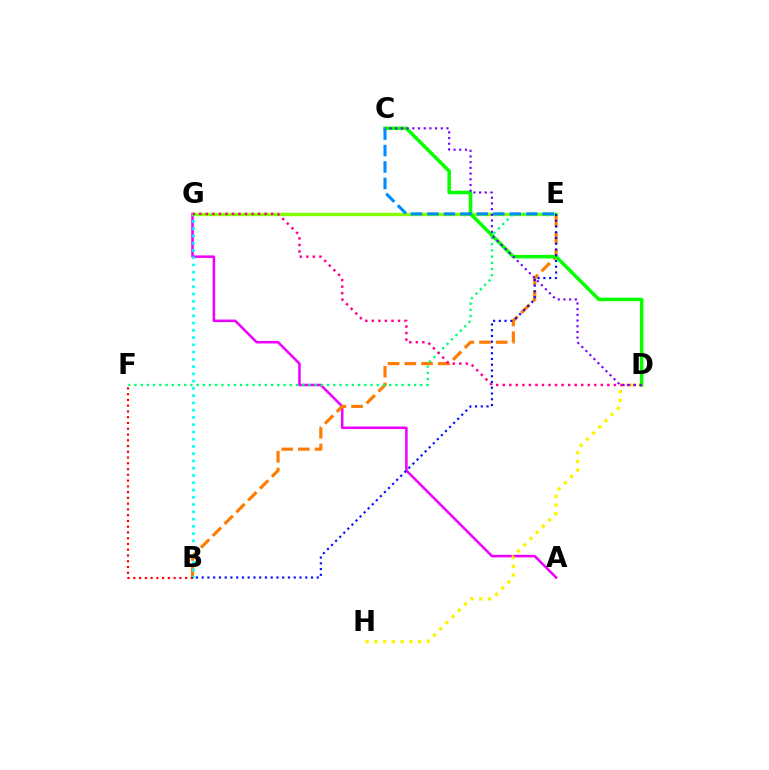{('A', 'G'): [{'color': '#ee00ff', 'line_style': 'solid', 'thickness': 1.82}], ('D', 'H'): [{'color': '#fcf500', 'line_style': 'dotted', 'thickness': 2.38}], ('E', 'G'): [{'color': '#84ff00', 'line_style': 'solid', 'thickness': 2.41}], ('B', 'E'): [{'color': '#ff7c00', 'line_style': 'dashed', 'thickness': 2.27}, {'color': '#0010ff', 'line_style': 'dotted', 'thickness': 1.56}], ('E', 'F'): [{'color': '#00ff74', 'line_style': 'dotted', 'thickness': 1.69}], ('C', 'D'): [{'color': '#08ff00', 'line_style': 'solid', 'thickness': 2.53}, {'color': '#7200ff', 'line_style': 'dotted', 'thickness': 1.55}], ('B', 'G'): [{'color': '#00fff6', 'line_style': 'dotted', 'thickness': 1.97}], ('D', 'G'): [{'color': '#ff0094', 'line_style': 'dotted', 'thickness': 1.78}], ('B', 'F'): [{'color': '#ff0000', 'line_style': 'dotted', 'thickness': 1.57}], ('C', 'E'): [{'color': '#008cff', 'line_style': 'dashed', 'thickness': 2.24}]}